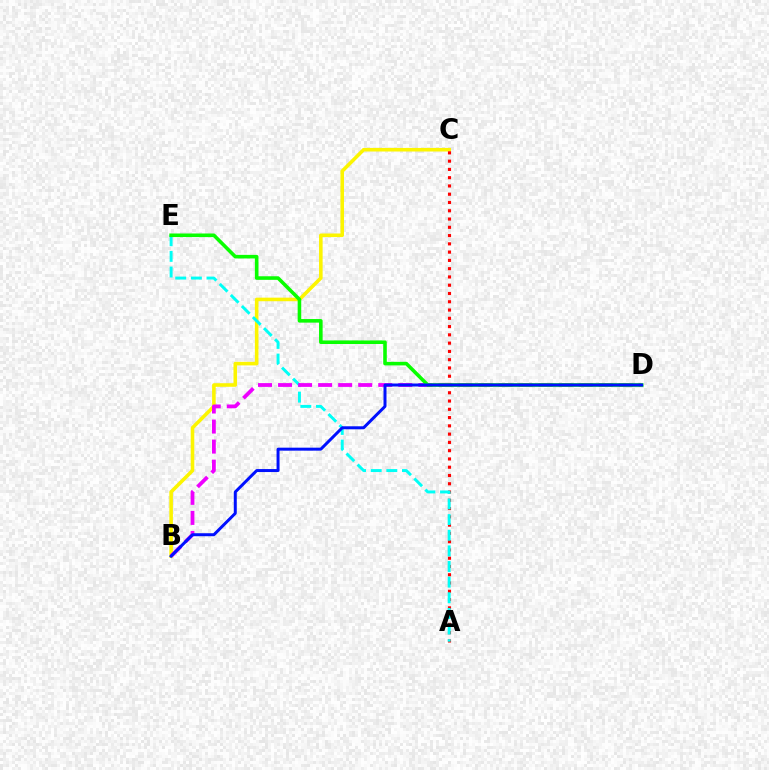{('B', 'C'): [{'color': '#fcf500', 'line_style': 'solid', 'thickness': 2.57}], ('A', 'C'): [{'color': '#ff0000', 'line_style': 'dotted', 'thickness': 2.25}], ('A', 'E'): [{'color': '#00fff6', 'line_style': 'dashed', 'thickness': 2.12}], ('B', 'D'): [{'color': '#ee00ff', 'line_style': 'dashed', 'thickness': 2.72}, {'color': '#0010ff', 'line_style': 'solid', 'thickness': 2.15}], ('D', 'E'): [{'color': '#08ff00', 'line_style': 'solid', 'thickness': 2.58}]}